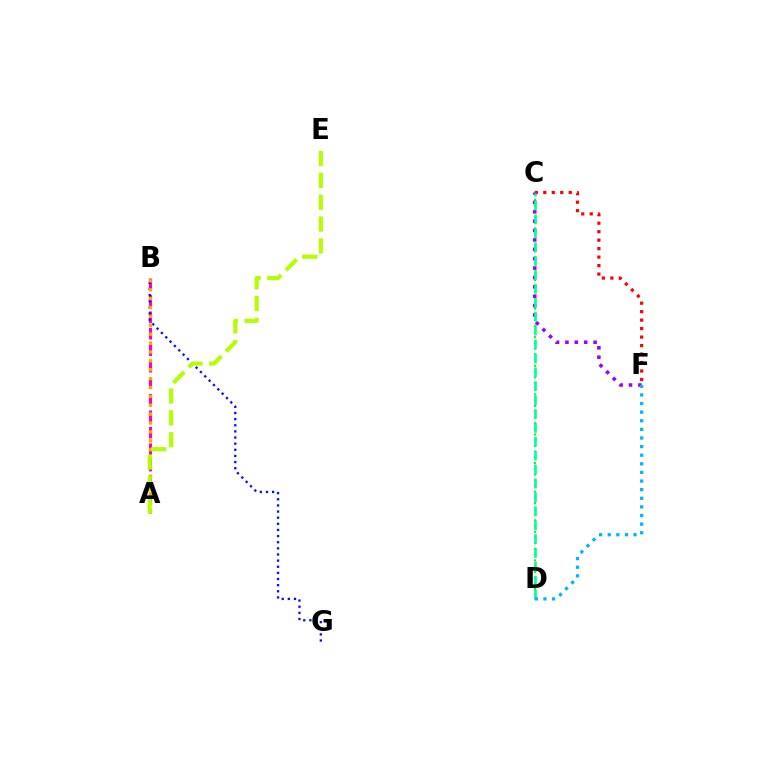{('A', 'B'): [{'color': '#ff00bd', 'line_style': 'dashed', 'thickness': 2.24}, {'color': '#ffa500', 'line_style': 'dotted', 'thickness': 2.41}], ('C', 'D'): [{'color': '#08ff00', 'line_style': 'dotted', 'thickness': 1.56}, {'color': '#00ff9d', 'line_style': 'dashed', 'thickness': 1.89}], ('C', 'F'): [{'color': '#ff0000', 'line_style': 'dotted', 'thickness': 2.3}, {'color': '#9b00ff', 'line_style': 'dotted', 'thickness': 2.55}], ('B', 'G'): [{'color': '#0010ff', 'line_style': 'dotted', 'thickness': 1.67}], ('D', 'F'): [{'color': '#00b5ff', 'line_style': 'dotted', 'thickness': 2.34}], ('A', 'E'): [{'color': '#b3ff00', 'line_style': 'dashed', 'thickness': 2.97}]}